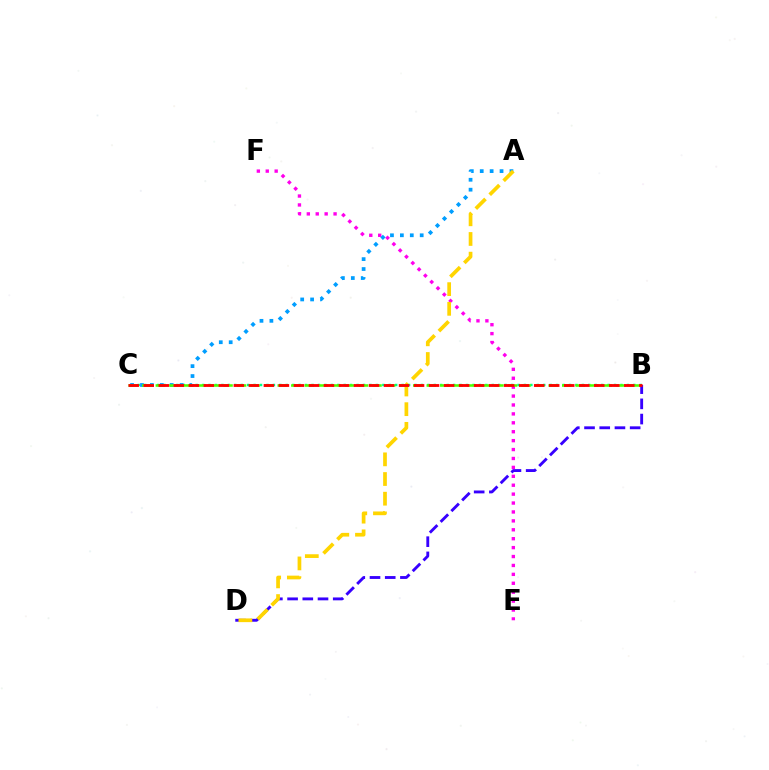{('B', 'D'): [{'color': '#3700ff', 'line_style': 'dashed', 'thickness': 2.07}], ('B', 'C'): [{'color': '#00ff86', 'line_style': 'dotted', 'thickness': 1.75}, {'color': '#4fff00', 'line_style': 'dashed', 'thickness': 1.84}, {'color': '#ff0000', 'line_style': 'dashed', 'thickness': 2.04}], ('E', 'F'): [{'color': '#ff00ed', 'line_style': 'dotted', 'thickness': 2.42}], ('A', 'C'): [{'color': '#009eff', 'line_style': 'dotted', 'thickness': 2.69}], ('A', 'D'): [{'color': '#ffd500', 'line_style': 'dashed', 'thickness': 2.67}]}